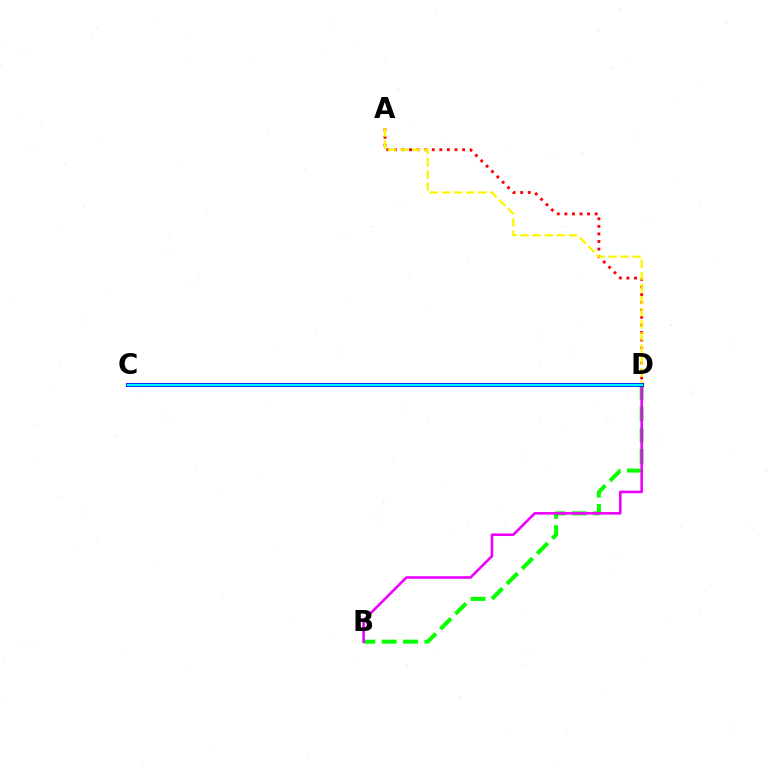{('A', 'D'): [{'color': '#ff0000', 'line_style': 'dotted', 'thickness': 2.06}, {'color': '#fcf500', 'line_style': 'dashed', 'thickness': 1.64}], ('B', 'D'): [{'color': '#08ff00', 'line_style': 'dashed', 'thickness': 2.9}, {'color': '#ee00ff', 'line_style': 'solid', 'thickness': 1.86}], ('C', 'D'): [{'color': '#0010ff', 'line_style': 'solid', 'thickness': 2.88}, {'color': '#00fff6', 'line_style': 'solid', 'thickness': 1.7}]}